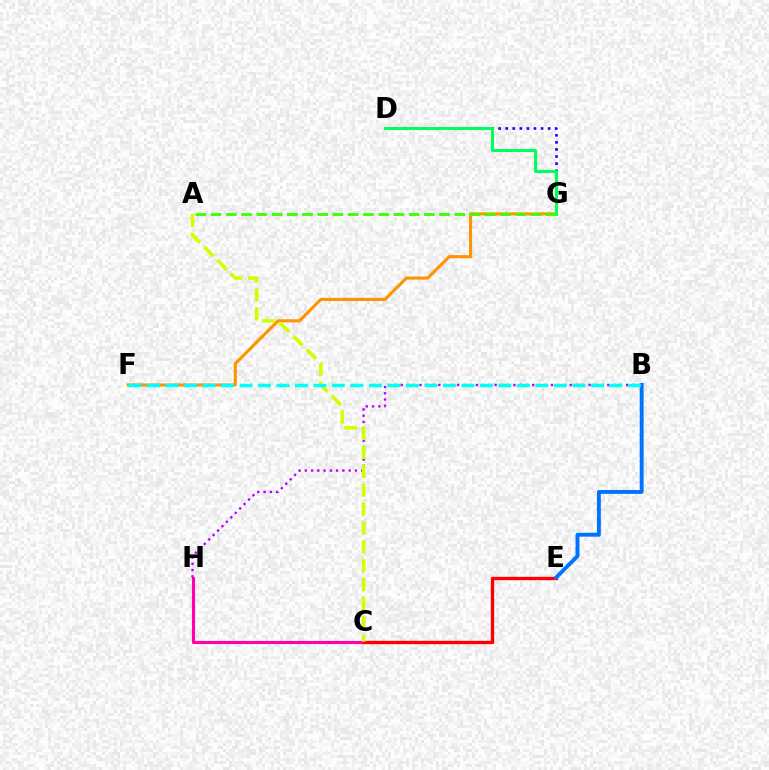{('C', 'H'): [{'color': '#ff00ac', 'line_style': 'solid', 'thickness': 2.24}], ('F', 'G'): [{'color': '#ff9400', 'line_style': 'solid', 'thickness': 2.23}], ('C', 'E'): [{'color': '#ff0000', 'line_style': 'solid', 'thickness': 2.41}], ('B', 'H'): [{'color': '#b900ff', 'line_style': 'dotted', 'thickness': 1.7}], ('B', 'E'): [{'color': '#0074ff', 'line_style': 'solid', 'thickness': 2.8}], ('D', 'G'): [{'color': '#2500ff', 'line_style': 'dotted', 'thickness': 1.92}, {'color': '#00ff5c', 'line_style': 'solid', 'thickness': 2.18}], ('A', 'C'): [{'color': '#d1ff00', 'line_style': 'dashed', 'thickness': 2.57}], ('A', 'G'): [{'color': '#3dff00', 'line_style': 'dashed', 'thickness': 2.07}], ('B', 'F'): [{'color': '#00fff6', 'line_style': 'dashed', 'thickness': 2.51}]}